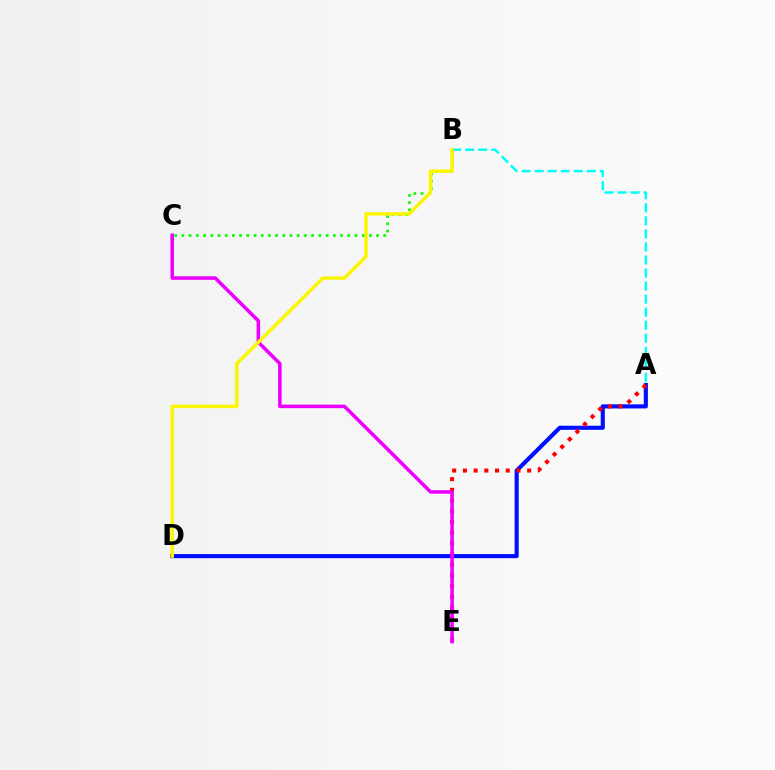{('A', 'B'): [{'color': '#00fff6', 'line_style': 'dashed', 'thickness': 1.77}], ('A', 'D'): [{'color': '#0010ff', 'line_style': 'solid', 'thickness': 2.97}], ('A', 'E'): [{'color': '#ff0000', 'line_style': 'dotted', 'thickness': 2.91}], ('B', 'C'): [{'color': '#08ff00', 'line_style': 'dotted', 'thickness': 1.96}], ('C', 'E'): [{'color': '#ee00ff', 'line_style': 'solid', 'thickness': 2.54}], ('B', 'D'): [{'color': '#fcf500', 'line_style': 'solid', 'thickness': 2.48}]}